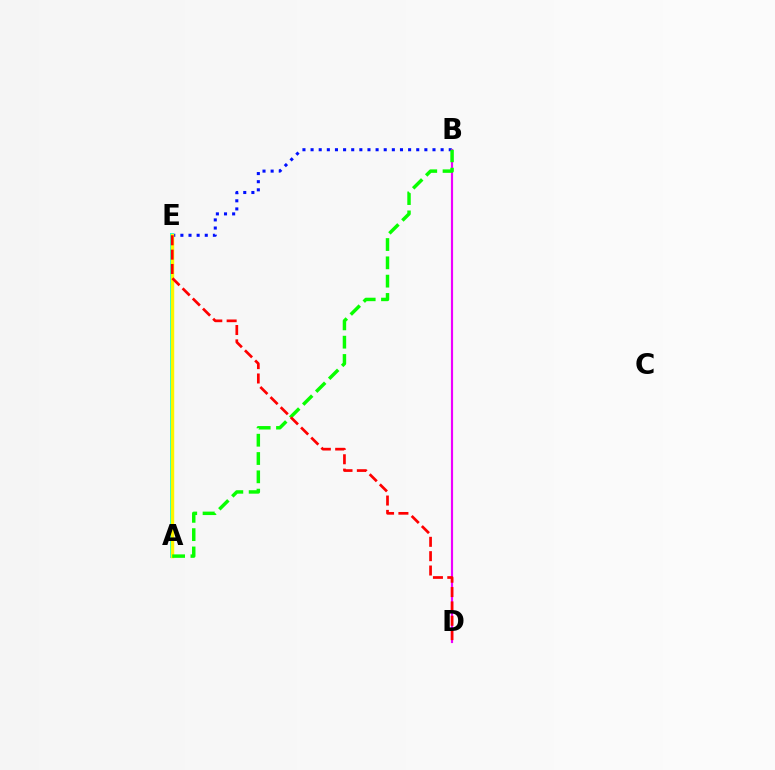{('B', 'E'): [{'color': '#0010ff', 'line_style': 'dotted', 'thickness': 2.21}], ('A', 'E'): [{'color': '#00fff6', 'line_style': 'solid', 'thickness': 2.84}, {'color': '#fcf500', 'line_style': 'solid', 'thickness': 2.49}], ('B', 'D'): [{'color': '#ee00ff', 'line_style': 'solid', 'thickness': 1.56}], ('A', 'B'): [{'color': '#08ff00', 'line_style': 'dashed', 'thickness': 2.49}], ('D', 'E'): [{'color': '#ff0000', 'line_style': 'dashed', 'thickness': 1.95}]}